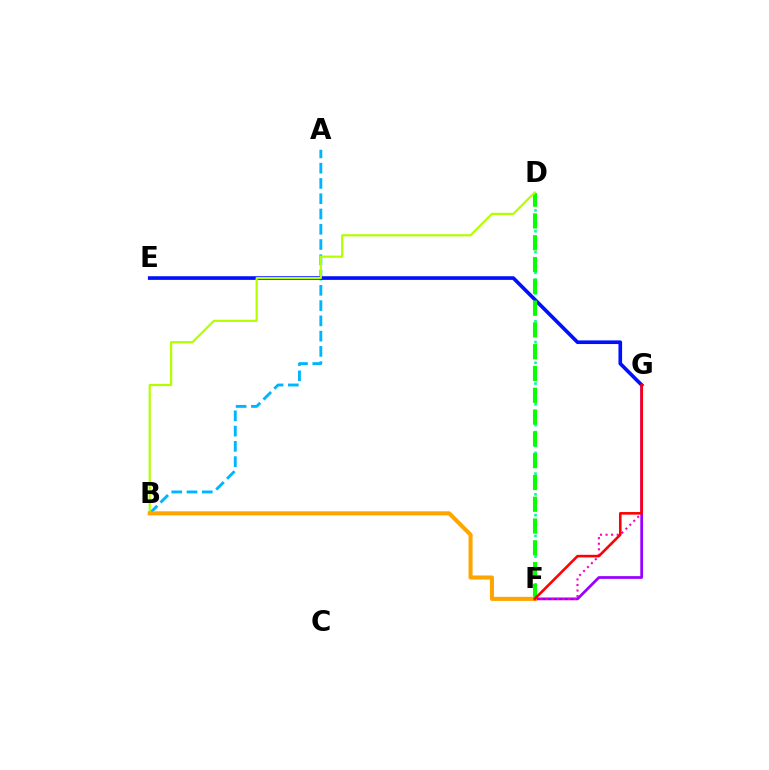{('F', 'G'): [{'color': '#9b00ff', 'line_style': 'solid', 'thickness': 1.97}, {'color': '#ff00bd', 'line_style': 'dotted', 'thickness': 1.51}, {'color': '#ff0000', 'line_style': 'solid', 'thickness': 1.87}], ('D', 'F'): [{'color': '#00ff9d', 'line_style': 'dotted', 'thickness': 1.88}, {'color': '#08ff00', 'line_style': 'dashed', 'thickness': 2.96}], ('A', 'B'): [{'color': '#00b5ff', 'line_style': 'dashed', 'thickness': 2.07}], ('E', 'G'): [{'color': '#0010ff', 'line_style': 'solid', 'thickness': 2.62}], ('B', 'D'): [{'color': '#b3ff00', 'line_style': 'solid', 'thickness': 1.59}], ('B', 'F'): [{'color': '#ffa500', 'line_style': 'solid', 'thickness': 2.92}]}